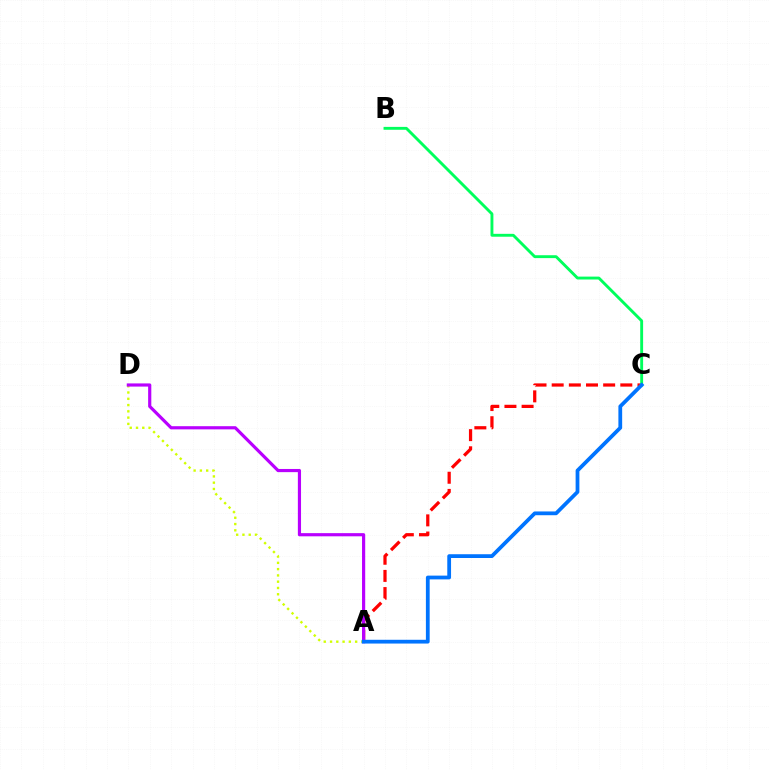{('A', 'D'): [{'color': '#d1ff00', 'line_style': 'dotted', 'thickness': 1.71}, {'color': '#b900ff', 'line_style': 'solid', 'thickness': 2.29}], ('A', 'C'): [{'color': '#ff0000', 'line_style': 'dashed', 'thickness': 2.33}, {'color': '#0074ff', 'line_style': 'solid', 'thickness': 2.71}], ('B', 'C'): [{'color': '#00ff5c', 'line_style': 'solid', 'thickness': 2.08}]}